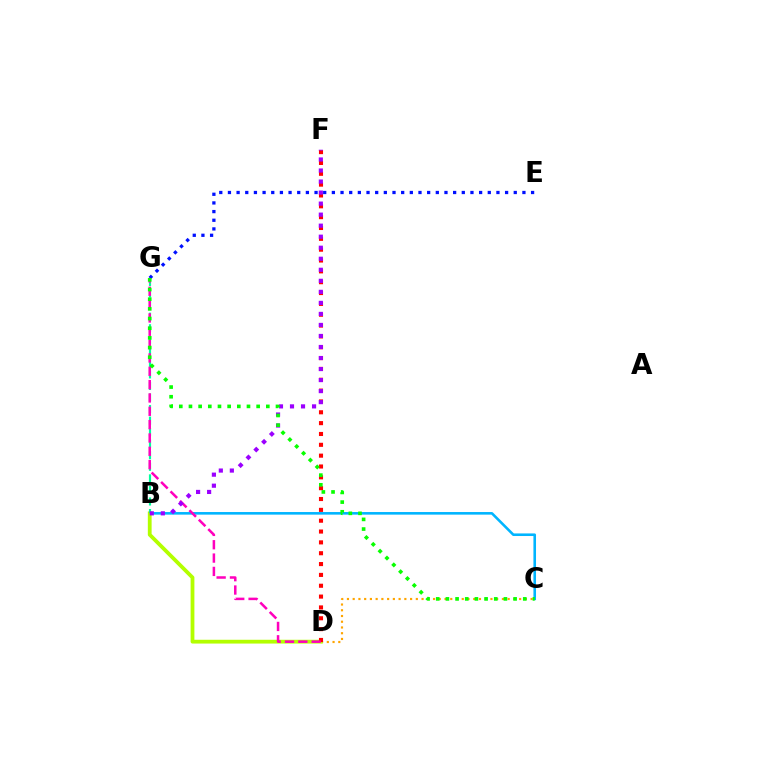{('C', 'D'): [{'color': '#ffa500', 'line_style': 'dotted', 'thickness': 1.56}], ('E', 'G'): [{'color': '#0010ff', 'line_style': 'dotted', 'thickness': 2.35}], ('B', 'C'): [{'color': '#00b5ff', 'line_style': 'solid', 'thickness': 1.86}], ('B', 'D'): [{'color': '#b3ff00', 'line_style': 'solid', 'thickness': 2.73}], ('B', 'G'): [{'color': '#00ff9d', 'line_style': 'dashed', 'thickness': 1.57}], ('D', 'F'): [{'color': '#ff0000', 'line_style': 'dotted', 'thickness': 2.95}], ('D', 'G'): [{'color': '#ff00bd', 'line_style': 'dashed', 'thickness': 1.81}], ('B', 'F'): [{'color': '#9b00ff', 'line_style': 'dotted', 'thickness': 3.0}], ('C', 'G'): [{'color': '#08ff00', 'line_style': 'dotted', 'thickness': 2.63}]}